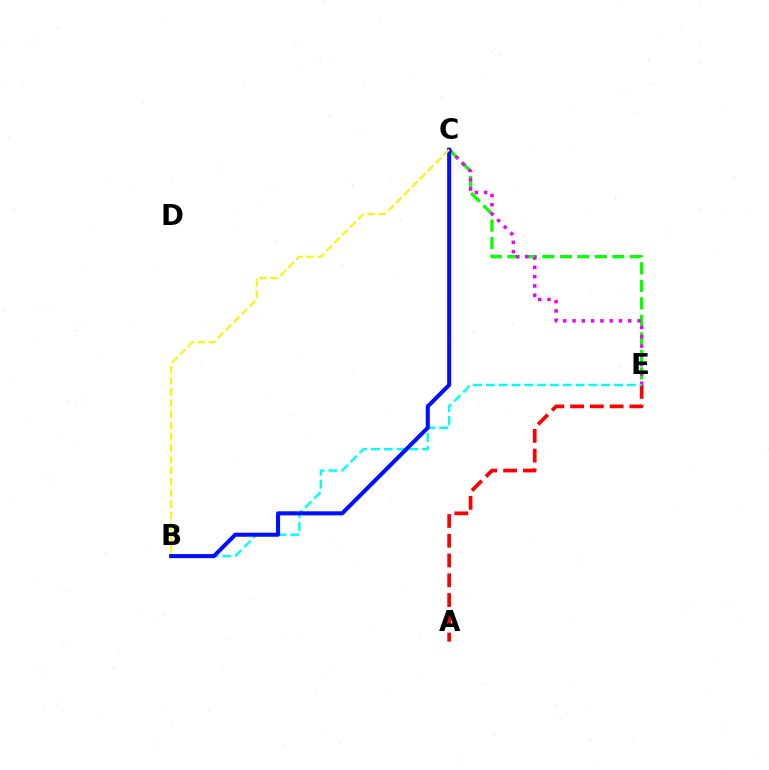{('C', 'E'): [{'color': '#08ff00', 'line_style': 'dashed', 'thickness': 2.38}, {'color': '#ee00ff', 'line_style': 'dotted', 'thickness': 2.52}], ('A', 'E'): [{'color': '#ff0000', 'line_style': 'dashed', 'thickness': 2.69}], ('B', 'E'): [{'color': '#00fff6', 'line_style': 'dashed', 'thickness': 1.74}], ('B', 'C'): [{'color': '#0010ff', 'line_style': 'solid', 'thickness': 2.93}, {'color': '#fcf500', 'line_style': 'dashed', 'thickness': 1.52}]}